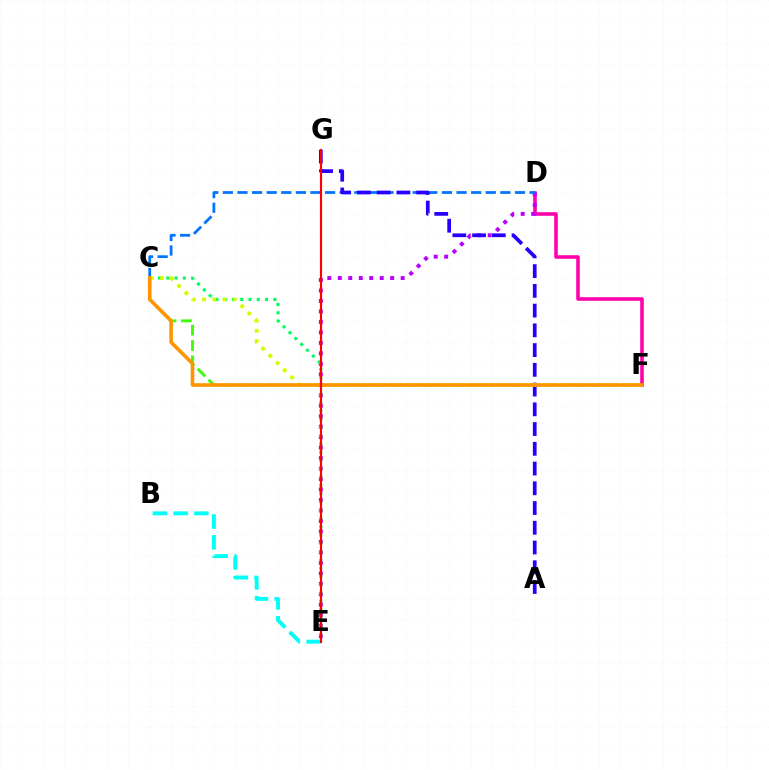{('D', 'F'): [{'color': '#ff00ac', 'line_style': 'solid', 'thickness': 2.57}], ('D', 'E'): [{'color': '#b900ff', 'line_style': 'dotted', 'thickness': 2.85}], ('C', 'E'): [{'color': '#00ff5c', 'line_style': 'dotted', 'thickness': 2.25}], ('C', 'D'): [{'color': '#0074ff', 'line_style': 'dashed', 'thickness': 1.98}], ('A', 'G'): [{'color': '#2500ff', 'line_style': 'dashed', 'thickness': 2.68}], ('C', 'F'): [{'color': '#3dff00', 'line_style': 'dashed', 'thickness': 2.09}, {'color': '#d1ff00', 'line_style': 'dotted', 'thickness': 2.77}, {'color': '#ff9400', 'line_style': 'solid', 'thickness': 2.59}], ('B', 'E'): [{'color': '#00fff6', 'line_style': 'dashed', 'thickness': 2.82}], ('E', 'G'): [{'color': '#ff0000', 'line_style': 'solid', 'thickness': 1.54}]}